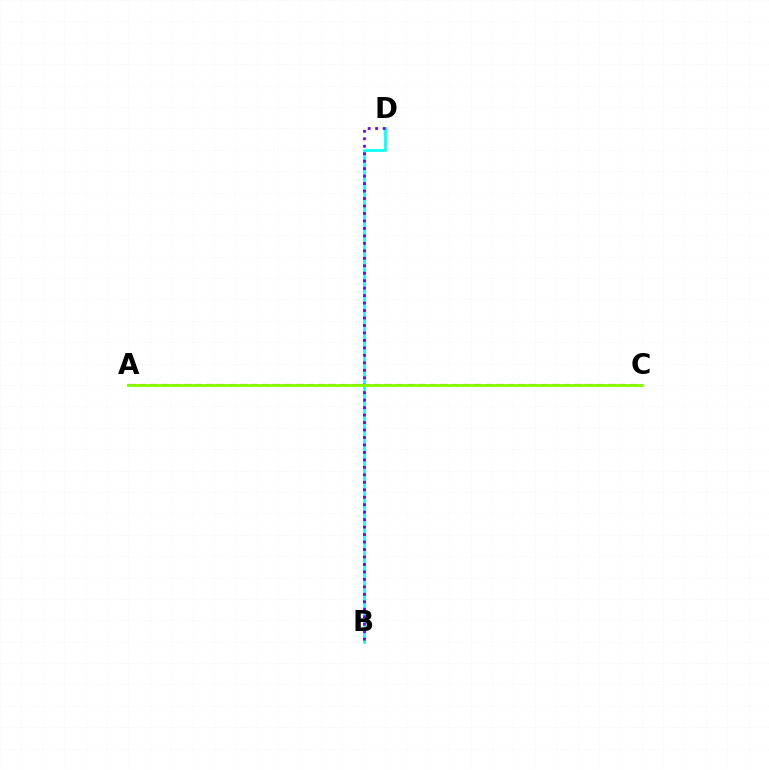{('B', 'D'): [{'color': '#00fff6', 'line_style': 'solid', 'thickness': 1.91}, {'color': '#7200ff', 'line_style': 'dotted', 'thickness': 2.03}], ('A', 'C'): [{'color': '#ff0000', 'line_style': 'dashed', 'thickness': 1.51}, {'color': '#84ff00', 'line_style': 'solid', 'thickness': 2.06}]}